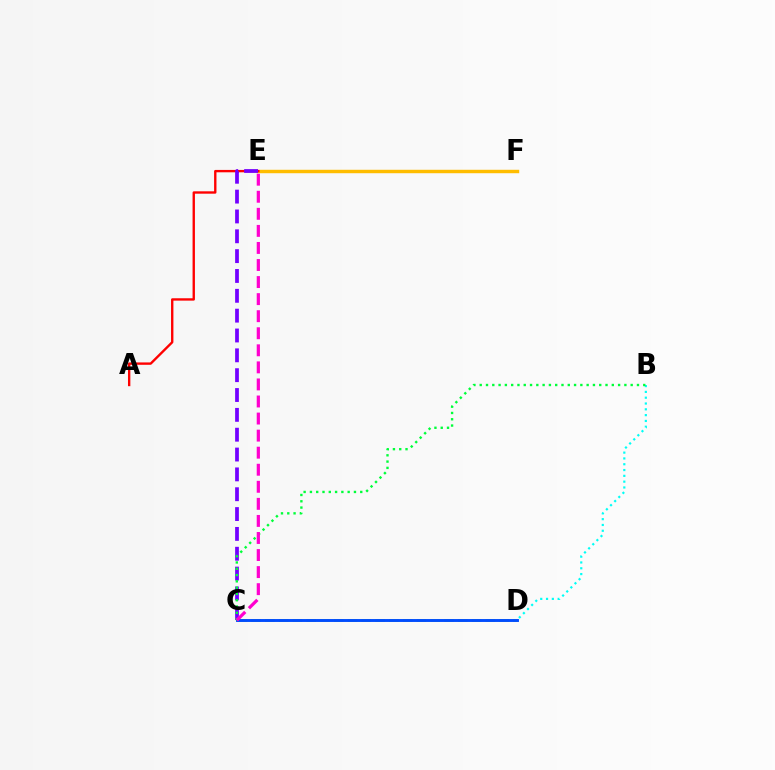{('E', 'F'): [{'color': '#ffbd00', 'line_style': 'solid', 'thickness': 2.47}], ('A', 'E'): [{'color': '#ff0000', 'line_style': 'solid', 'thickness': 1.71}], ('C', 'D'): [{'color': '#84ff00', 'line_style': 'dashed', 'thickness': 1.87}, {'color': '#004bff', 'line_style': 'solid', 'thickness': 2.09}], ('C', 'E'): [{'color': '#7200ff', 'line_style': 'dashed', 'thickness': 2.7}, {'color': '#ff00cf', 'line_style': 'dashed', 'thickness': 2.32}], ('B', 'D'): [{'color': '#00fff6', 'line_style': 'dotted', 'thickness': 1.58}], ('B', 'C'): [{'color': '#00ff39', 'line_style': 'dotted', 'thickness': 1.71}]}